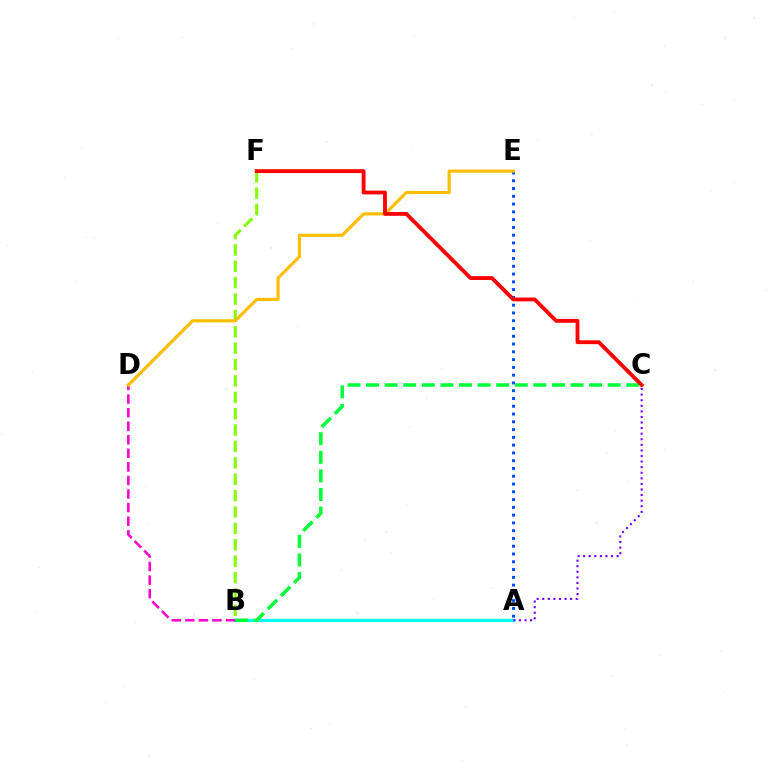{('A', 'B'): [{'color': '#00fff6', 'line_style': 'solid', 'thickness': 2.29}], ('B', 'D'): [{'color': '#ff00cf', 'line_style': 'dashed', 'thickness': 1.84}], ('B', 'F'): [{'color': '#84ff00', 'line_style': 'dashed', 'thickness': 2.23}], ('B', 'C'): [{'color': '#00ff39', 'line_style': 'dashed', 'thickness': 2.52}], ('A', 'C'): [{'color': '#7200ff', 'line_style': 'dotted', 'thickness': 1.52}], ('A', 'E'): [{'color': '#004bff', 'line_style': 'dotted', 'thickness': 2.11}], ('D', 'E'): [{'color': '#ffbd00', 'line_style': 'solid', 'thickness': 2.28}], ('C', 'F'): [{'color': '#ff0000', 'line_style': 'solid', 'thickness': 2.75}]}